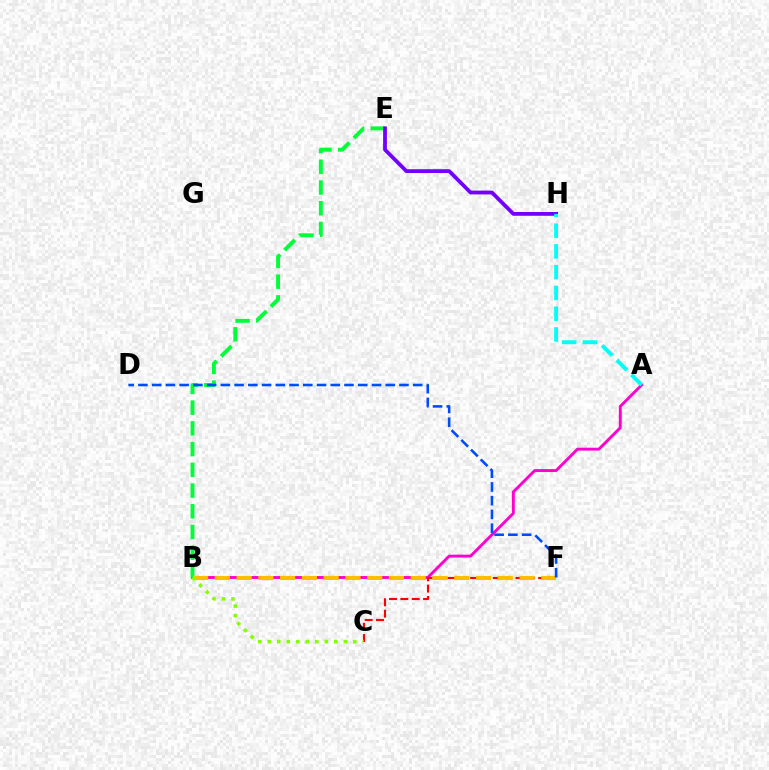{('A', 'B'): [{'color': '#ff00cf', 'line_style': 'solid', 'thickness': 2.09}], ('C', 'F'): [{'color': '#ff0000', 'line_style': 'dashed', 'thickness': 1.54}], ('B', 'E'): [{'color': '#00ff39', 'line_style': 'dashed', 'thickness': 2.82}], ('B', 'F'): [{'color': '#ffbd00', 'line_style': 'dashed', 'thickness': 2.96}], ('E', 'H'): [{'color': '#7200ff', 'line_style': 'solid', 'thickness': 2.73}], ('B', 'C'): [{'color': '#84ff00', 'line_style': 'dotted', 'thickness': 2.58}], ('D', 'F'): [{'color': '#004bff', 'line_style': 'dashed', 'thickness': 1.87}], ('A', 'H'): [{'color': '#00fff6', 'line_style': 'dashed', 'thickness': 2.82}]}